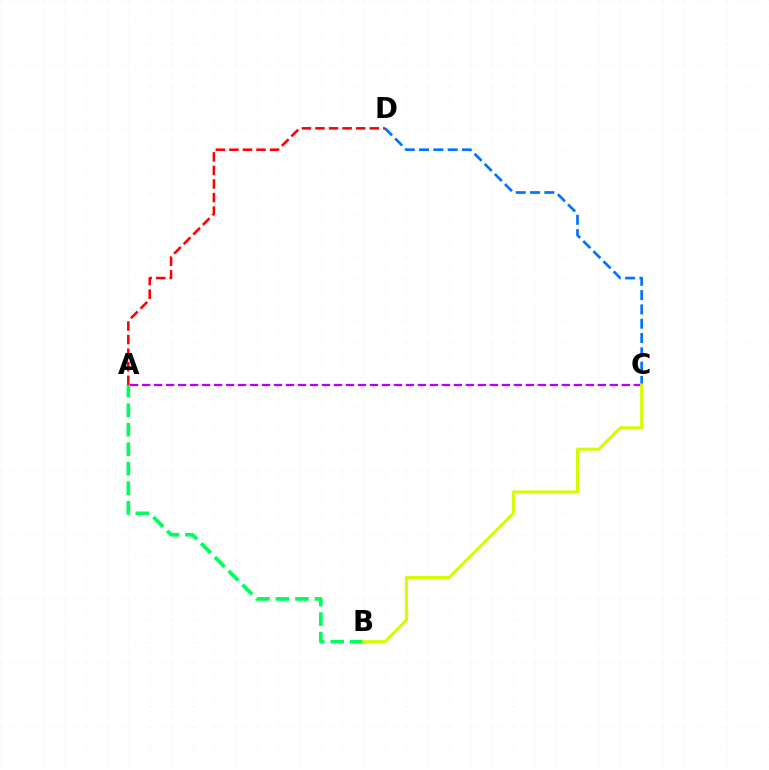{('A', 'B'): [{'color': '#00ff5c', 'line_style': 'dashed', 'thickness': 2.65}], ('A', 'D'): [{'color': '#ff0000', 'line_style': 'dashed', 'thickness': 1.84}], ('A', 'C'): [{'color': '#b900ff', 'line_style': 'dashed', 'thickness': 1.63}], ('C', 'D'): [{'color': '#0074ff', 'line_style': 'dashed', 'thickness': 1.94}], ('B', 'C'): [{'color': '#d1ff00', 'line_style': 'solid', 'thickness': 2.19}]}